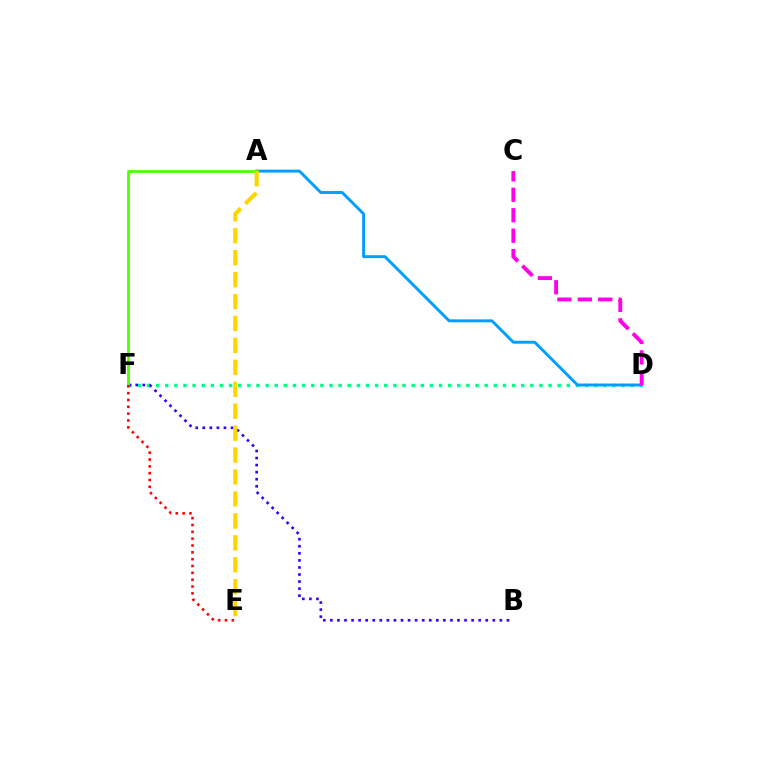{('D', 'F'): [{'color': '#00ff86', 'line_style': 'dotted', 'thickness': 2.48}], ('B', 'F'): [{'color': '#3700ff', 'line_style': 'dotted', 'thickness': 1.92}], ('A', 'D'): [{'color': '#009eff', 'line_style': 'solid', 'thickness': 2.1}], ('A', 'F'): [{'color': '#4fff00', 'line_style': 'solid', 'thickness': 2.0}], ('A', 'E'): [{'color': '#ffd500', 'line_style': 'dashed', 'thickness': 2.98}], ('C', 'D'): [{'color': '#ff00ed', 'line_style': 'dashed', 'thickness': 2.78}], ('E', 'F'): [{'color': '#ff0000', 'line_style': 'dotted', 'thickness': 1.86}]}